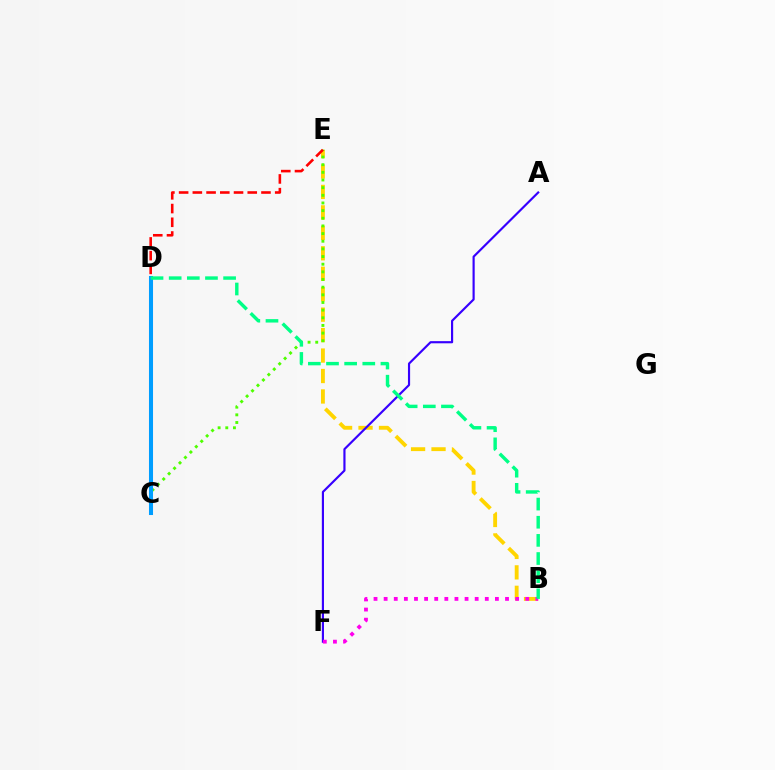{('B', 'E'): [{'color': '#ffd500', 'line_style': 'dashed', 'thickness': 2.78}], ('A', 'F'): [{'color': '#3700ff', 'line_style': 'solid', 'thickness': 1.56}], ('C', 'E'): [{'color': '#4fff00', 'line_style': 'dotted', 'thickness': 2.08}], ('B', 'F'): [{'color': '#ff00ed', 'line_style': 'dotted', 'thickness': 2.75}], ('C', 'D'): [{'color': '#009eff', 'line_style': 'solid', 'thickness': 2.91}], ('D', 'E'): [{'color': '#ff0000', 'line_style': 'dashed', 'thickness': 1.86}], ('B', 'D'): [{'color': '#00ff86', 'line_style': 'dashed', 'thickness': 2.46}]}